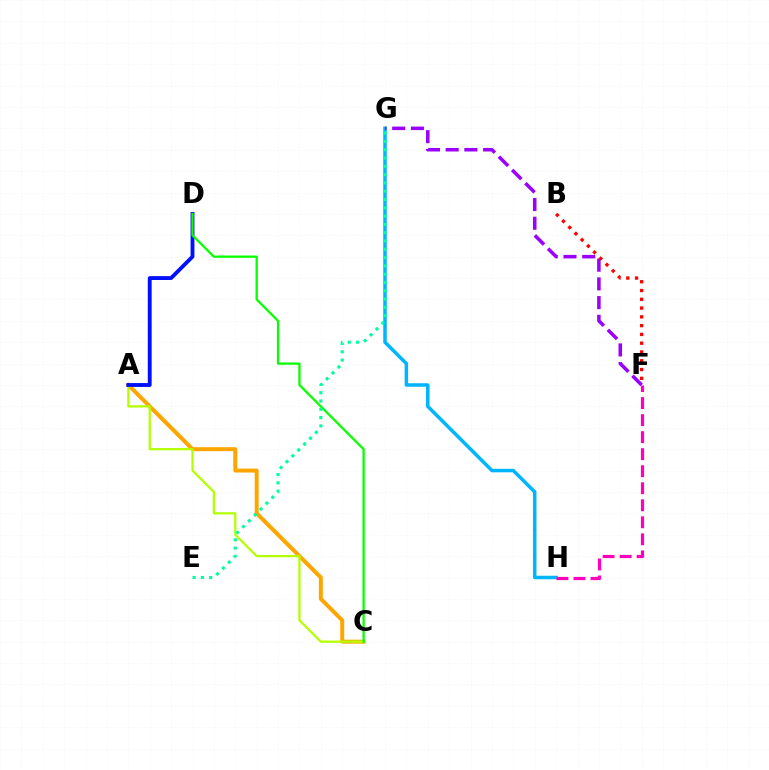{('A', 'C'): [{'color': '#ffa500', 'line_style': 'solid', 'thickness': 2.86}, {'color': '#b3ff00', 'line_style': 'solid', 'thickness': 1.62}], ('G', 'H'): [{'color': '#00b5ff', 'line_style': 'solid', 'thickness': 2.52}], ('F', 'G'): [{'color': '#9b00ff', 'line_style': 'dashed', 'thickness': 2.54}], ('A', 'D'): [{'color': '#0010ff', 'line_style': 'solid', 'thickness': 2.78}], ('B', 'F'): [{'color': '#ff0000', 'line_style': 'dotted', 'thickness': 2.39}], ('C', 'D'): [{'color': '#08ff00', 'line_style': 'solid', 'thickness': 1.64}], ('F', 'H'): [{'color': '#ff00bd', 'line_style': 'dashed', 'thickness': 2.31}], ('E', 'G'): [{'color': '#00ff9d', 'line_style': 'dotted', 'thickness': 2.25}]}